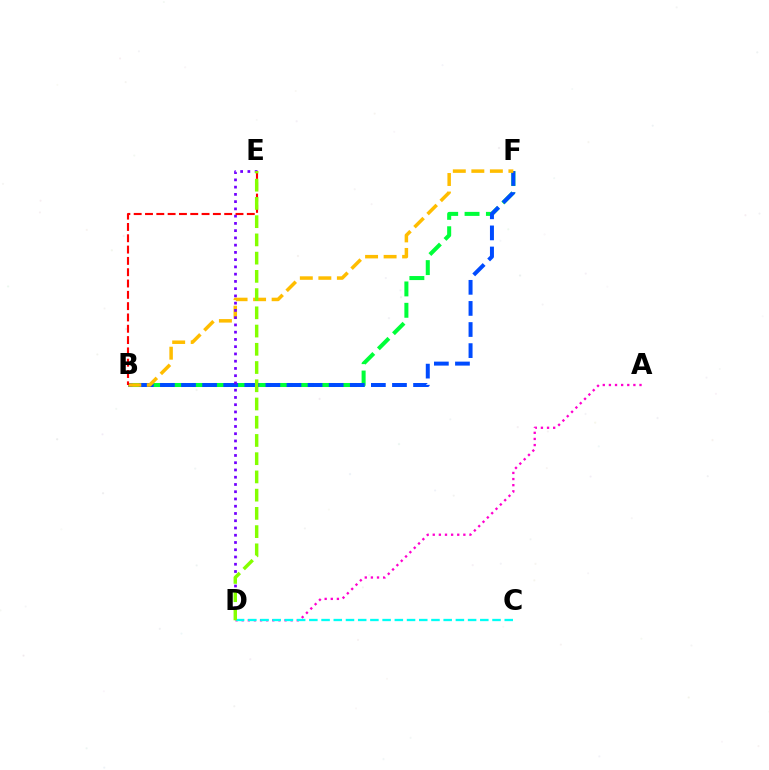{('B', 'F'): [{'color': '#00ff39', 'line_style': 'dashed', 'thickness': 2.9}, {'color': '#004bff', 'line_style': 'dashed', 'thickness': 2.87}, {'color': '#ffbd00', 'line_style': 'dashed', 'thickness': 2.52}], ('D', 'E'): [{'color': '#7200ff', 'line_style': 'dotted', 'thickness': 1.97}, {'color': '#84ff00', 'line_style': 'dashed', 'thickness': 2.48}], ('A', 'D'): [{'color': '#ff00cf', 'line_style': 'dotted', 'thickness': 1.66}], ('C', 'D'): [{'color': '#00fff6', 'line_style': 'dashed', 'thickness': 1.66}], ('B', 'E'): [{'color': '#ff0000', 'line_style': 'dashed', 'thickness': 1.54}]}